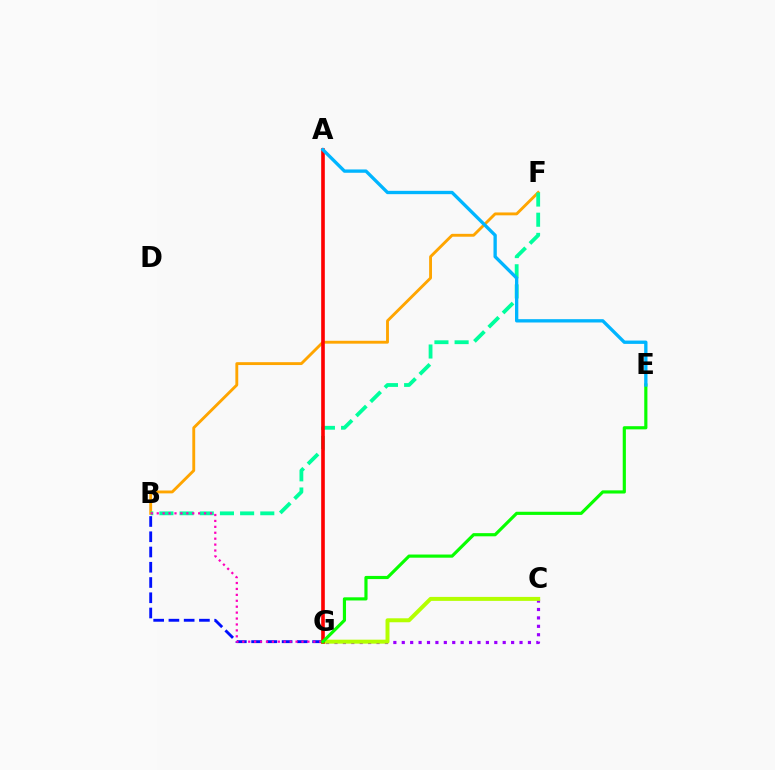{('B', 'F'): [{'color': '#ffa500', 'line_style': 'solid', 'thickness': 2.07}, {'color': '#00ff9d', 'line_style': 'dashed', 'thickness': 2.74}], ('B', 'G'): [{'color': '#0010ff', 'line_style': 'dashed', 'thickness': 2.07}, {'color': '#ff00bd', 'line_style': 'dotted', 'thickness': 1.61}], ('C', 'G'): [{'color': '#9b00ff', 'line_style': 'dotted', 'thickness': 2.29}, {'color': '#b3ff00', 'line_style': 'solid', 'thickness': 2.85}], ('A', 'G'): [{'color': '#ff0000', 'line_style': 'solid', 'thickness': 2.61}], ('E', 'G'): [{'color': '#08ff00', 'line_style': 'solid', 'thickness': 2.28}], ('A', 'E'): [{'color': '#00b5ff', 'line_style': 'solid', 'thickness': 2.4}]}